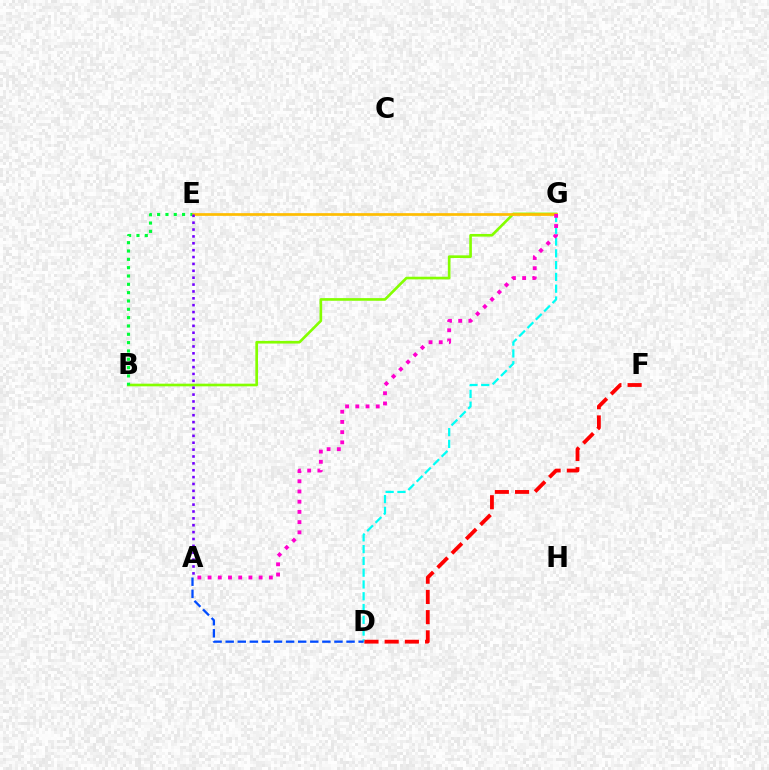{('B', 'G'): [{'color': '#84ff00', 'line_style': 'solid', 'thickness': 1.91}], ('B', 'E'): [{'color': '#00ff39', 'line_style': 'dotted', 'thickness': 2.26}], ('D', 'G'): [{'color': '#00fff6', 'line_style': 'dashed', 'thickness': 1.6}], ('D', 'F'): [{'color': '#ff0000', 'line_style': 'dashed', 'thickness': 2.75}], ('E', 'G'): [{'color': '#ffbd00', 'line_style': 'solid', 'thickness': 1.95}], ('A', 'D'): [{'color': '#004bff', 'line_style': 'dashed', 'thickness': 1.64}], ('A', 'G'): [{'color': '#ff00cf', 'line_style': 'dotted', 'thickness': 2.77}], ('A', 'E'): [{'color': '#7200ff', 'line_style': 'dotted', 'thickness': 1.87}]}